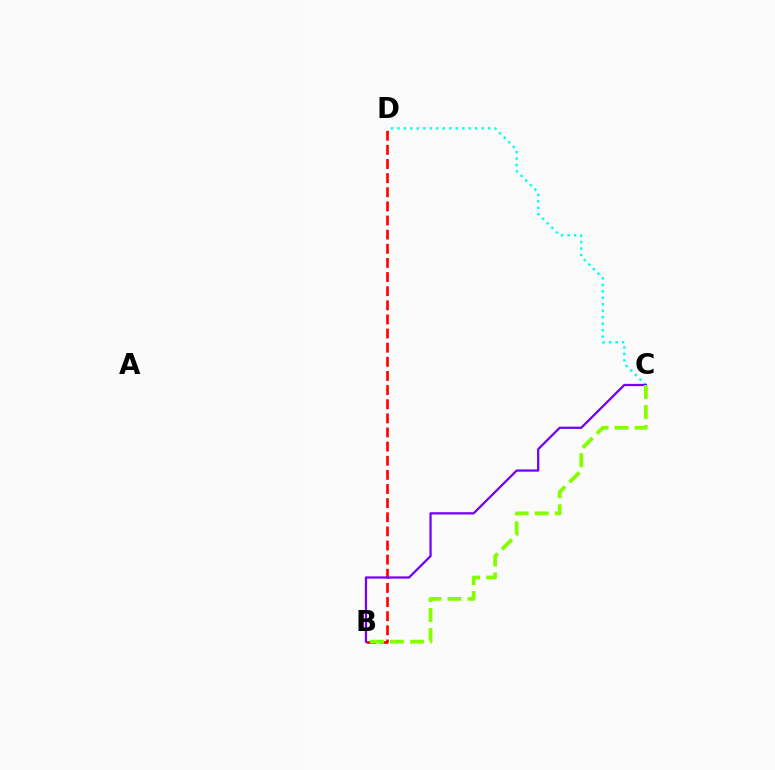{('B', 'D'): [{'color': '#ff0000', 'line_style': 'dashed', 'thickness': 1.92}], ('C', 'D'): [{'color': '#00fff6', 'line_style': 'dotted', 'thickness': 1.76}], ('B', 'C'): [{'color': '#7200ff', 'line_style': 'solid', 'thickness': 1.62}, {'color': '#84ff00', 'line_style': 'dashed', 'thickness': 2.72}]}